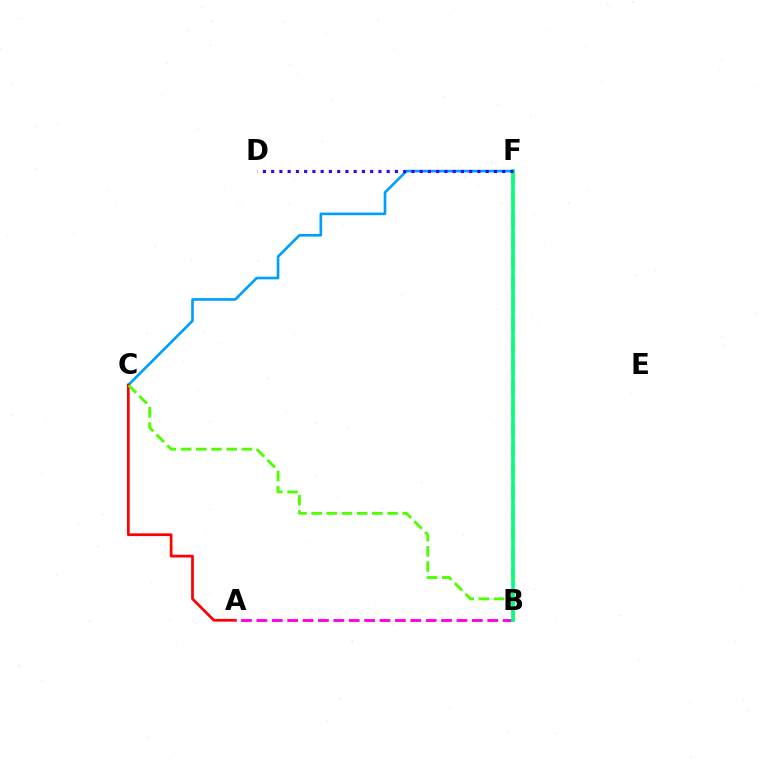{('C', 'F'): [{'color': '#009eff', 'line_style': 'solid', 'thickness': 1.89}], ('A', 'C'): [{'color': '#ff0000', 'line_style': 'solid', 'thickness': 1.96}], ('A', 'B'): [{'color': '#ff00ed', 'line_style': 'dashed', 'thickness': 2.09}], ('B', 'C'): [{'color': '#4fff00', 'line_style': 'dashed', 'thickness': 2.06}], ('B', 'F'): [{'color': '#ffd500', 'line_style': 'dashed', 'thickness': 2.84}, {'color': '#00ff86', 'line_style': 'solid', 'thickness': 2.59}], ('D', 'F'): [{'color': '#3700ff', 'line_style': 'dotted', 'thickness': 2.24}]}